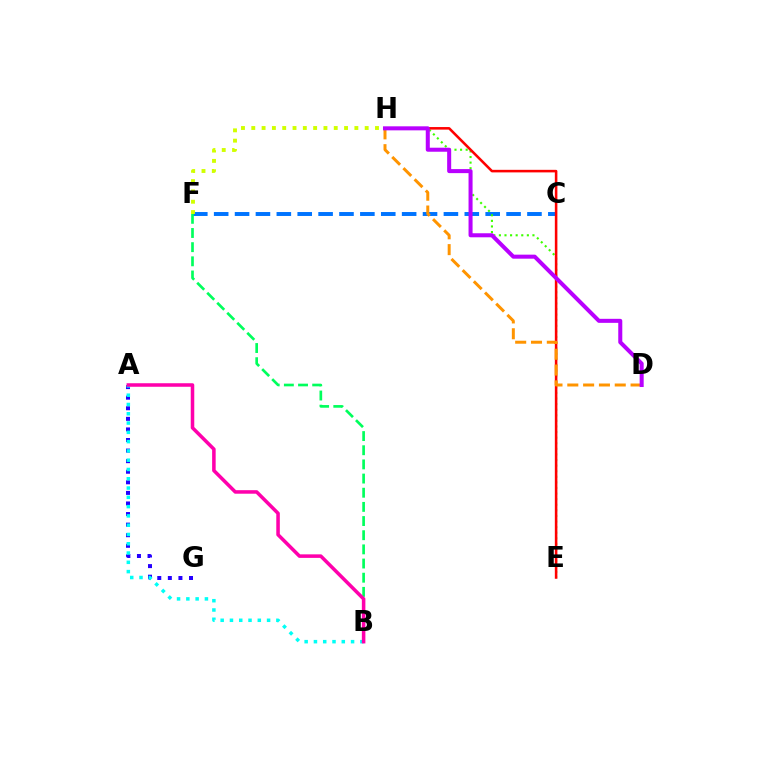{('C', 'F'): [{'color': '#0074ff', 'line_style': 'dashed', 'thickness': 2.84}], ('E', 'H'): [{'color': '#3dff00', 'line_style': 'dotted', 'thickness': 1.52}, {'color': '#ff0000', 'line_style': 'solid', 'thickness': 1.84}], ('A', 'G'): [{'color': '#2500ff', 'line_style': 'dotted', 'thickness': 2.87}], ('B', 'F'): [{'color': '#00ff5c', 'line_style': 'dashed', 'thickness': 1.92}], ('A', 'B'): [{'color': '#00fff6', 'line_style': 'dotted', 'thickness': 2.52}, {'color': '#ff00ac', 'line_style': 'solid', 'thickness': 2.54}], ('D', 'H'): [{'color': '#ff9400', 'line_style': 'dashed', 'thickness': 2.15}, {'color': '#b900ff', 'line_style': 'solid', 'thickness': 2.9}], ('F', 'H'): [{'color': '#d1ff00', 'line_style': 'dotted', 'thickness': 2.8}]}